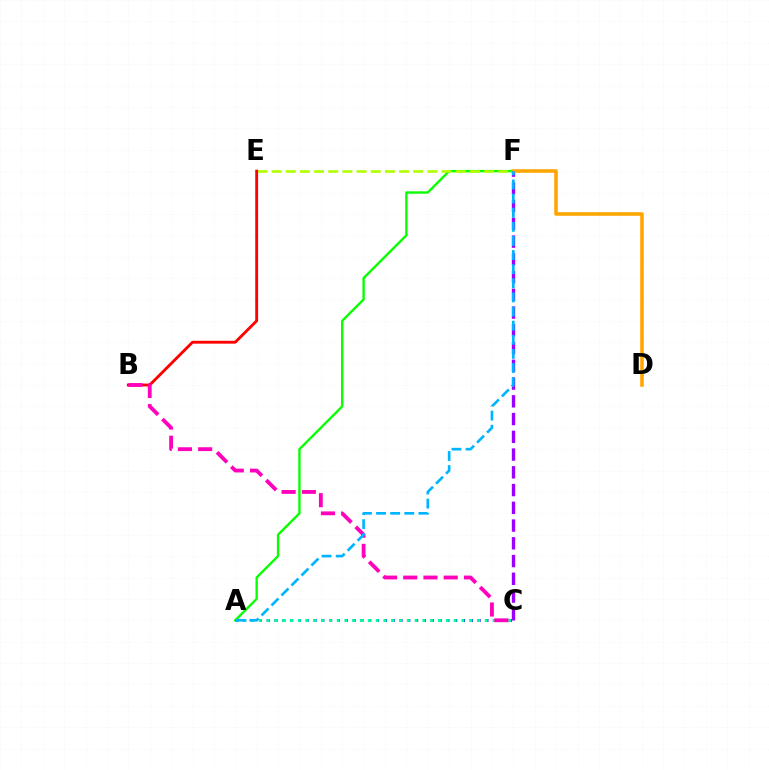{('C', 'F'): [{'color': '#9b00ff', 'line_style': 'dashed', 'thickness': 2.41}], ('A', 'F'): [{'color': '#08ff00', 'line_style': 'solid', 'thickness': 1.71}, {'color': '#00b5ff', 'line_style': 'dashed', 'thickness': 1.92}], ('A', 'C'): [{'color': '#0010ff', 'line_style': 'dotted', 'thickness': 2.12}, {'color': '#00ff9d', 'line_style': 'dotted', 'thickness': 2.12}], ('E', 'F'): [{'color': '#b3ff00', 'line_style': 'dashed', 'thickness': 1.92}], ('B', 'E'): [{'color': '#ff0000', 'line_style': 'solid', 'thickness': 2.06}], ('B', 'C'): [{'color': '#ff00bd', 'line_style': 'dashed', 'thickness': 2.75}], ('D', 'F'): [{'color': '#ffa500', 'line_style': 'solid', 'thickness': 2.56}]}